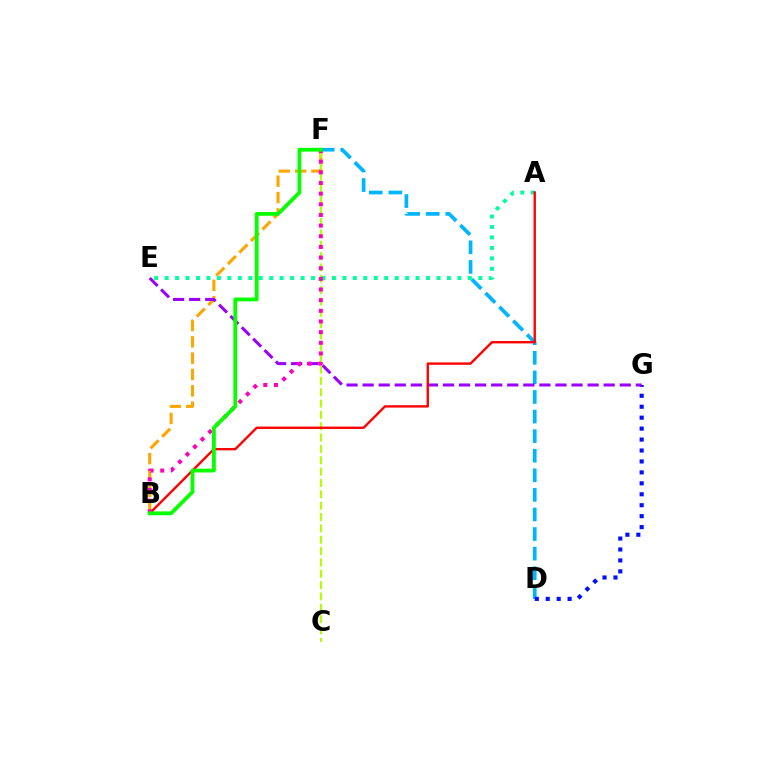{('D', 'F'): [{'color': '#00b5ff', 'line_style': 'dashed', 'thickness': 2.66}], ('B', 'F'): [{'color': '#ffa500', 'line_style': 'dashed', 'thickness': 2.22}, {'color': '#ff00bd', 'line_style': 'dotted', 'thickness': 2.89}, {'color': '#08ff00', 'line_style': 'solid', 'thickness': 2.75}], ('D', 'G'): [{'color': '#0010ff', 'line_style': 'dotted', 'thickness': 2.97}], ('E', 'G'): [{'color': '#9b00ff', 'line_style': 'dashed', 'thickness': 2.18}], ('A', 'E'): [{'color': '#00ff9d', 'line_style': 'dotted', 'thickness': 2.84}], ('C', 'F'): [{'color': '#b3ff00', 'line_style': 'dashed', 'thickness': 1.54}], ('A', 'B'): [{'color': '#ff0000', 'line_style': 'solid', 'thickness': 1.7}]}